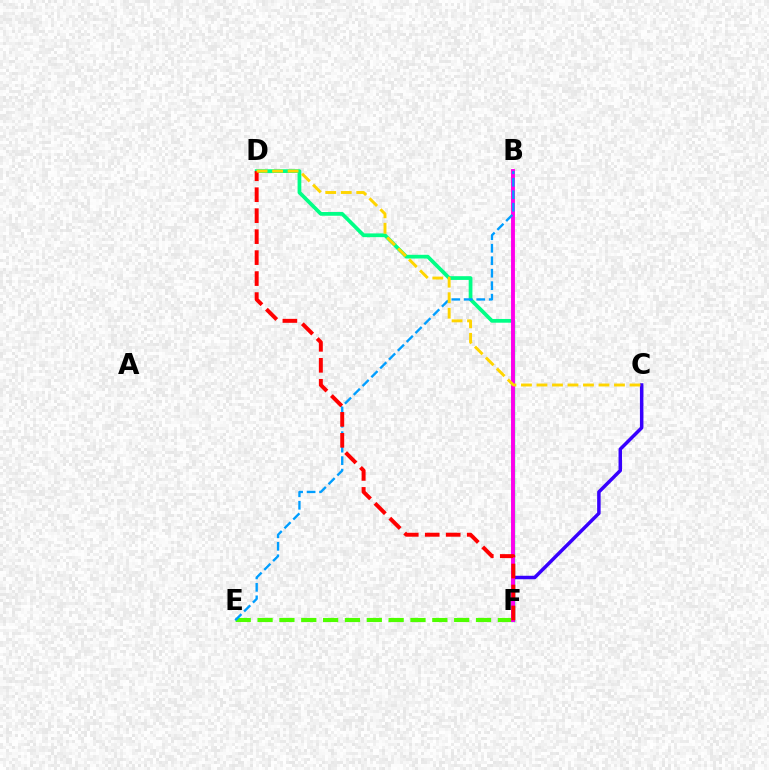{('D', 'F'): [{'color': '#00ff86', 'line_style': 'solid', 'thickness': 2.69}, {'color': '#ff0000', 'line_style': 'dashed', 'thickness': 2.85}], ('E', 'F'): [{'color': '#4fff00', 'line_style': 'dashed', 'thickness': 2.97}], ('C', 'F'): [{'color': '#3700ff', 'line_style': 'solid', 'thickness': 2.51}], ('B', 'F'): [{'color': '#ff00ed', 'line_style': 'solid', 'thickness': 2.8}], ('B', 'E'): [{'color': '#009eff', 'line_style': 'dashed', 'thickness': 1.7}], ('C', 'D'): [{'color': '#ffd500', 'line_style': 'dashed', 'thickness': 2.11}]}